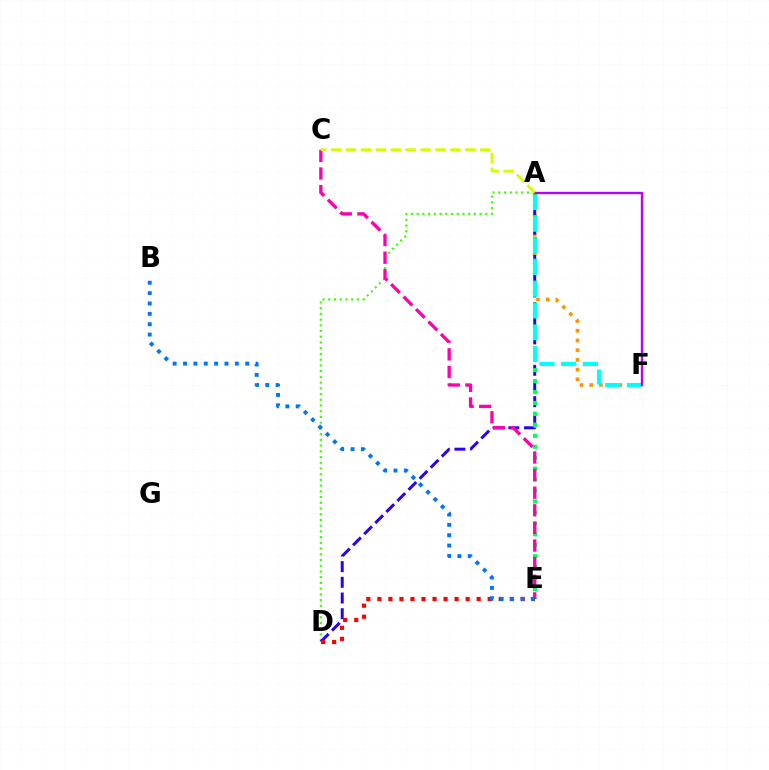{('A', 'D'): [{'color': '#3dff00', 'line_style': 'dotted', 'thickness': 1.56}, {'color': '#2500ff', 'line_style': 'dashed', 'thickness': 2.13}], ('A', 'F'): [{'color': '#ff9400', 'line_style': 'dotted', 'thickness': 2.64}, {'color': '#00fff6', 'line_style': 'dashed', 'thickness': 2.95}, {'color': '#b900ff', 'line_style': 'solid', 'thickness': 1.7}], ('A', 'E'): [{'color': '#00ff5c', 'line_style': 'dotted', 'thickness': 2.97}], ('C', 'E'): [{'color': '#ff00ac', 'line_style': 'dashed', 'thickness': 2.39}], ('D', 'E'): [{'color': '#ff0000', 'line_style': 'dotted', 'thickness': 3.0}], ('B', 'E'): [{'color': '#0074ff', 'line_style': 'dotted', 'thickness': 2.82}], ('A', 'C'): [{'color': '#d1ff00', 'line_style': 'dashed', 'thickness': 2.03}]}